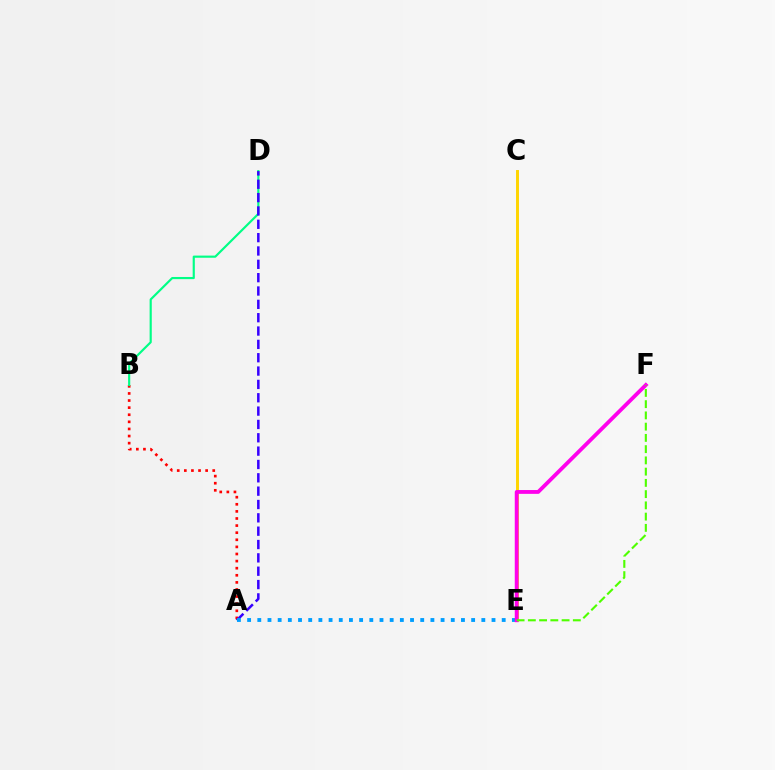{('A', 'B'): [{'color': '#ff0000', 'line_style': 'dotted', 'thickness': 1.93}], ('B', 'D'): [{'color': '#00ff86', 'line_style': 'solid', 'thickness': 1.55}], ('C', 'E'): [{'color': '#ffd500', 'line_style': 'solid', 'thickness': 2.12}], ('A', 'D'): [{'color': '#3700ff', 'line_style': 'dashed', 'thickness': 1.81}], ('A', 'E'): [{'color': '#009eff', 'line_style': 'dotted', 'thickness': 2.77}], ('E', 'F'): [{'color': '#ff00ed', 'line_style': 'solid', 'thickness': 2.75}, {'color': '#4fff00', 'line_style': 'dashed', 'thickness': 1.53}]}